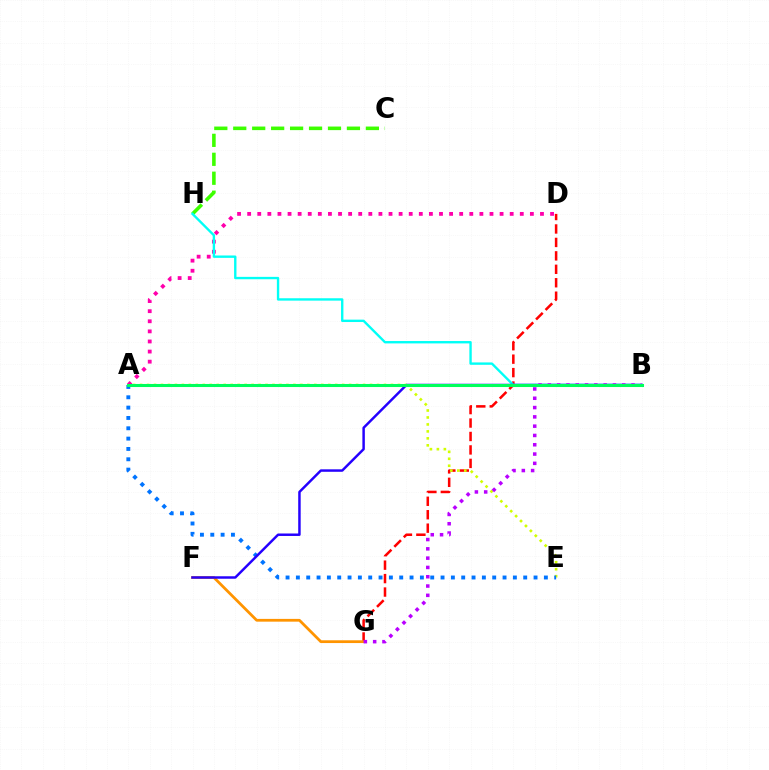{('D', 'G'): [{'color': '#ff0000', 'line_style': 'dashed', 'thickness': 1.83}], ('C', 'H'): [{'color': '#3dff00', 'line_style': 'dashed', 'thickness': 2.57}], ('F', 'G'): [{'color': '#ff9400', 'line_style': 'solid', 'thickness': 1.99}], ('A', 'D'): [{'color': '#ff00ac', 'line_style': 'dotted', 'thickness': 2.74}], ('A', 'E'): [{'color': '#d1ff00', 'line_style': 'dotted', 'thickness': 1.89}, {'color': '#0074ff', 'line_style': 'dotted', 'thickness': 2.81}], ('B', 'H'): [{'color': '#00fff6', 'line_style': 'solid', 'thickness': 1.71}], ('B', 'F'): [{'color': '#2500ff', 'line_style': 'solid', 'thickness': 1.78}], ('B', 'G'): [{'color': '#b900ff', 'line_style': 'dotted', 'thickness': 2.53}], ('A', 'B'): [{'color': '#00ff5c', 'line_style': 'solid', 'thickness': 2.2}]}